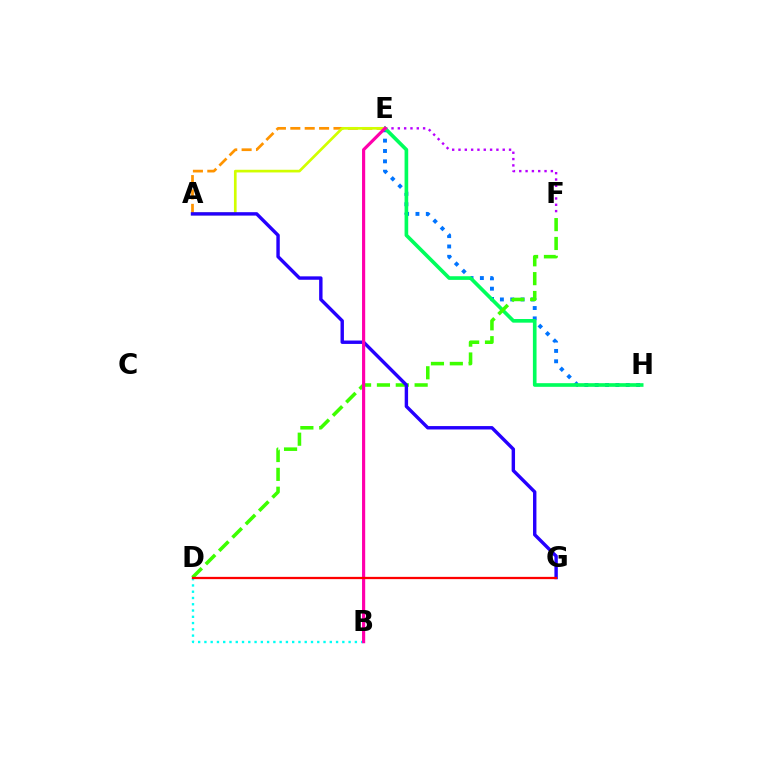{('A', 'E'): [{'color': '#ff9400', 'line_style': 'dashed', 'thickness': 1.95}, {'color': '#d1ff00', 'line_style': 'solid', 'thickness': 1.93}], ('E', 'H'): [{'color': '#0074ff', 'line_style': 'dotted', 'thickness': 2.81}, {'color': '#00ff5c', 'line_style': 'solid', 'thickness': 2.63}], ('D', 'F'): [{'color': '#3dff00', 'line_style': 'dashed', 'thickness': 2.56}], ('E', 'F'): [{'color': '#b900ff', 'line_style': 'dotted', 'thickness': 1.72}], ('A', 'G'): [{'color': '#2500ff', 'line_style': 'solid', 'thickness': 2.45}], ('B', 'D'): [{'color': '#00fff6', 'line_style': 'dotted', 'thickness': 1.7}], ('B', 'E'): [{'color': '#ff00ac', 'line_style': 'solid', 'thickness': 2.27}], ('D', 'G'): [{'color': '#ff0000', 'line_style': 'solid', 'thickness': 1.63}]}